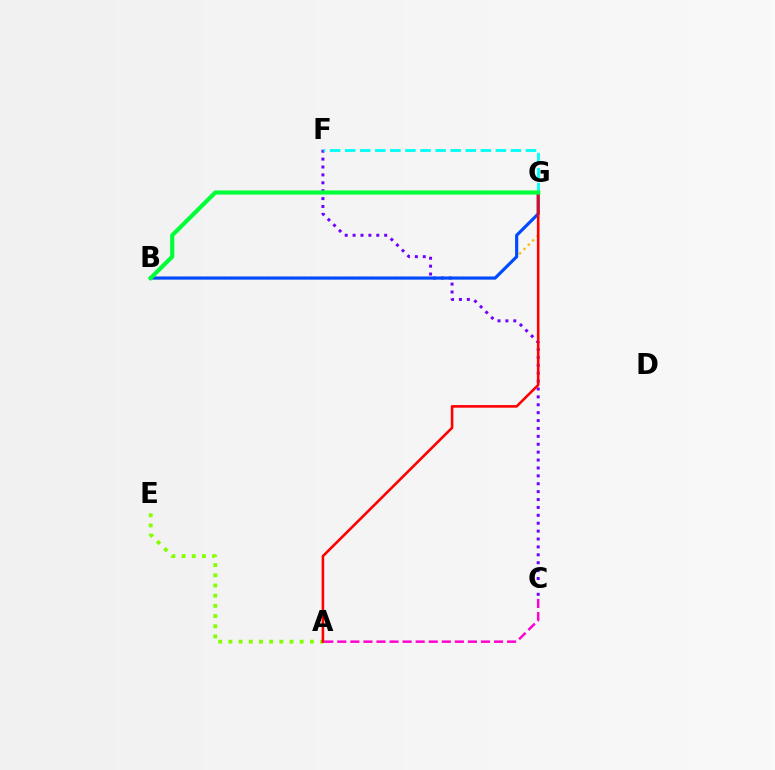{('C', 'F'): [{'color': '#7200ff', 'line_style': 'dotted', 'thickness': 2.15}], ('A', 'E'): [{'color': '#84ff00', 'line_style': 'dotted', 'thickness': 2.77}], ('A', 'C'): [{'color': '#ff00cf', 'line_style': 'dashed', 'thickness': 1.77}], ('F', 'G'): [{'color': '#00fff6', 'line_style': 'dashed', 'thickness': 2.05}], ('B', 'G'): [{'color': '#ffbd00', 'line_style': 'dotted', 'thickness': 1.66}, {'color': '#004bff', 'line_style': 'solid', 'thickness': 2.28}, {'color': '#00ff39', 'line_style': 'solid', 'thickness': 2.99}], ('A', 'G'): [{'color': '#ff0000', 'line_style': 'solid', 'thickness': 1.87}]}